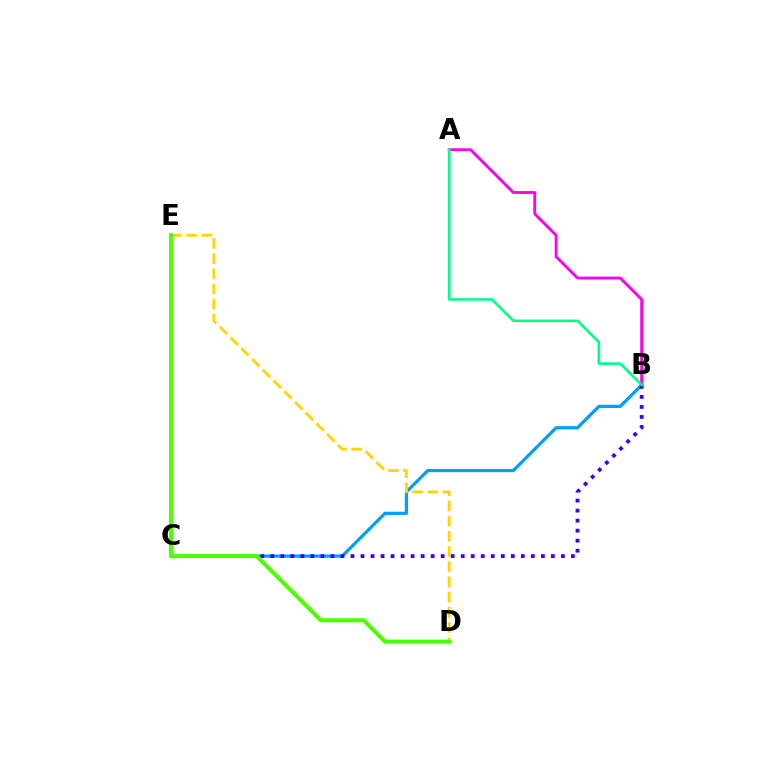{('B', 'C'): [{'color': '#009eff', 'line_style': 'solid', 'thickness': 2.31}, {'color': '#3700ff', 'line_style': 'dotted', 'thickness': 2.72}], ('C', 'E'): [{'color': '#ff0000', 'line_style': 'solid', 'thickness': 1.69}], ('A', 'B'): [{'color': '#ff00ed', 'line_style': 'solid', 'thickness': 2.07}, {'color': '#00ff86', 'line_style': 'solid', 'thickness': 1.85}], ('D', 'E'): [{'color': '#ffd500', 'line_style': 'dashed', 'thickness': 2.06}, {'color': '#4fff00', 'line_style': 'solid', 'thickness': 2.96}]}